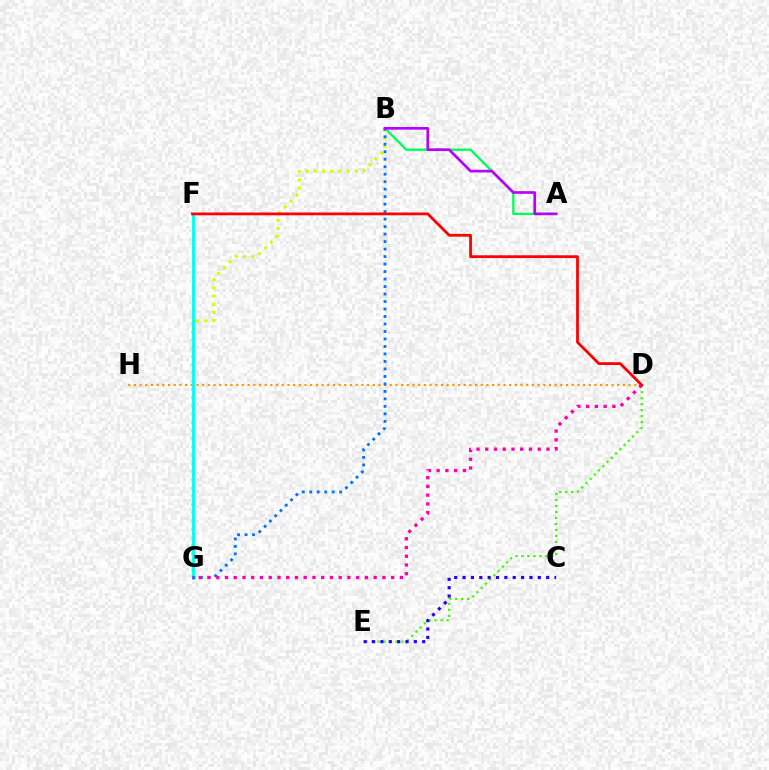{('A', 'B'): [{'color': '#00ff5c', 'line_style': 'solid', 'thickness': 1.67}, {'color': '#b900ff', 'line_style': 'solid', 'thickness': 1.93}], ('D', 'E'): [{'color': '#3dff00', 'line_style': 'dotted', 'thickness': 1.63}], ('B', 'G'): [{'color': '#d1ff00', 'line_style': 'dotted', 'thickness': 2.23}, {'color': '#0074ff', 'line_style': 'dotted', 'thickness': 2.03}], ('D', 'H'): [{'color': '#ff9400', 'line_style': 'dotted', 'thickness': 1.54}], ('C', 'E'): [{'color': '#2500ff', 'line_style': 'dotted', 'thickness': 2.27}], ('F', 'G'): [{'color': '#00fff6', 'line_style': 'solid', 'thickness': 2.07}], ('D', 'G'): [{'color': '#ff00ac', 'line_style': 'dotted', 'thickness': 2.38}], ('D', 'F'): [{'color': '#ff0000', 'line_style': 'solid', 'thickness': 2.0}]}